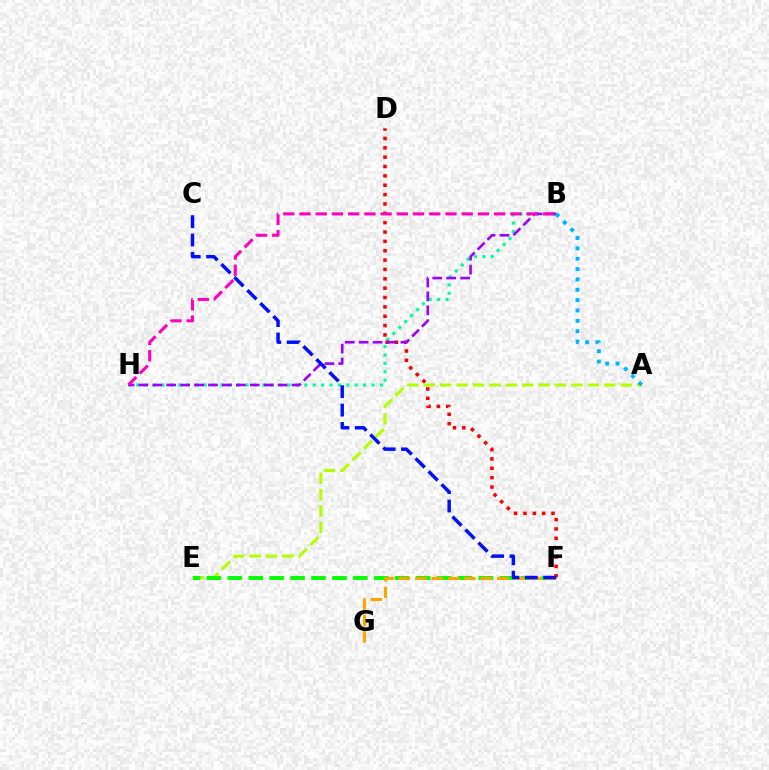{('B', 'H'): [{'color': '#00ff9d', 'line_style': 'dotted', 'thickness': 2.28}, {'color': '#9b00ff', 'line_style': 'dashed', 'thickness': 1.89}, {'color': '#ff00bd', 'line_style': 'dashed', 'thickness': 2.2}], ('D', 'F'): [{'color': '#ff0000', 'line_style': 'dotted', 'thickness': 2.54}], ('A', 'E'): [{'color': '#b3ff00', 'line_style': 'dashed', 'thickness': 2.23}], ('E', 'F'): [{'color': '#08ff00', 'line_style': 'dashed', 'thickness': 2.84}], ('F', 'G'): [{'color': '#ffa500', 'line_style': 'dashed', 'thickness': 2.22}], ('A', 'B'): [{'color': '#00b5ff', 'line_style': 'dotted', 'thickness': 2.81}], ('C', 'F'): [{'color': '#0010ff', 'line_style': 'dashed', 'thickness': 2.5}]}